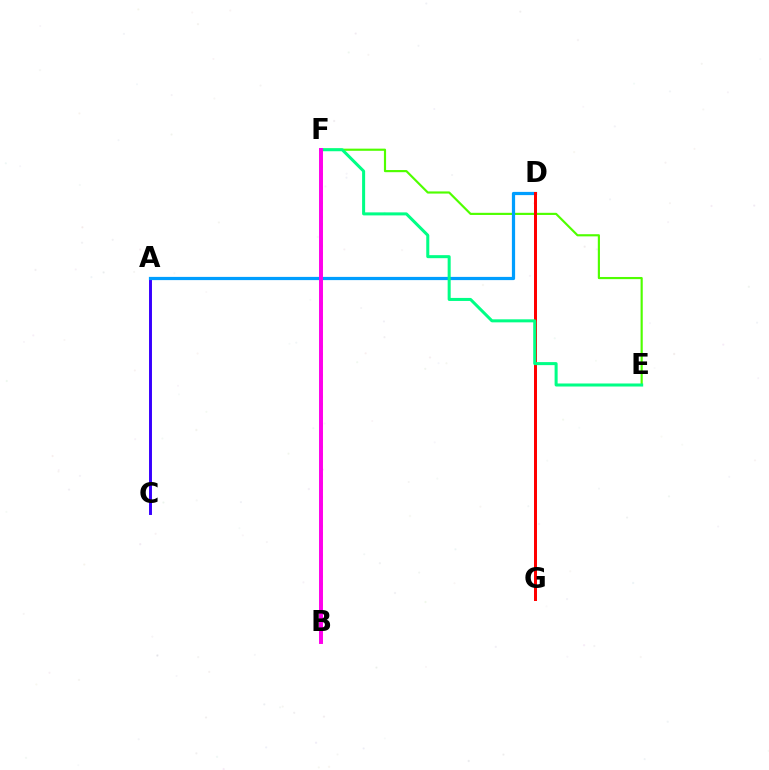{('E', 'F'): [{'color': '#4fff00', 'line_style': 'solid', 'thickness': 1.56}, {'color': '#00ff86', 'line_style': 'solid', 'thickness': 2.18}], ('A', 'C'): [{'color': '#3700ff', 'line_style': 'solid', 'thickness': 2.11}], ('A', 'D'): [{'color': '#009eff', 'line_style': 'solid', 'thickness': 2.32}], ('D', 'G'): [{'color': '#ff0000', 'line_style': 'solid', 'thickness': 2.15}], ('B', 'F'): [{'color': '#ffd500', 'line_style': 'dotted', 'thickness': 1.95}, {'color': '#ff00ed', 'line_style': 'solid', 'thickness': 2.84}]}